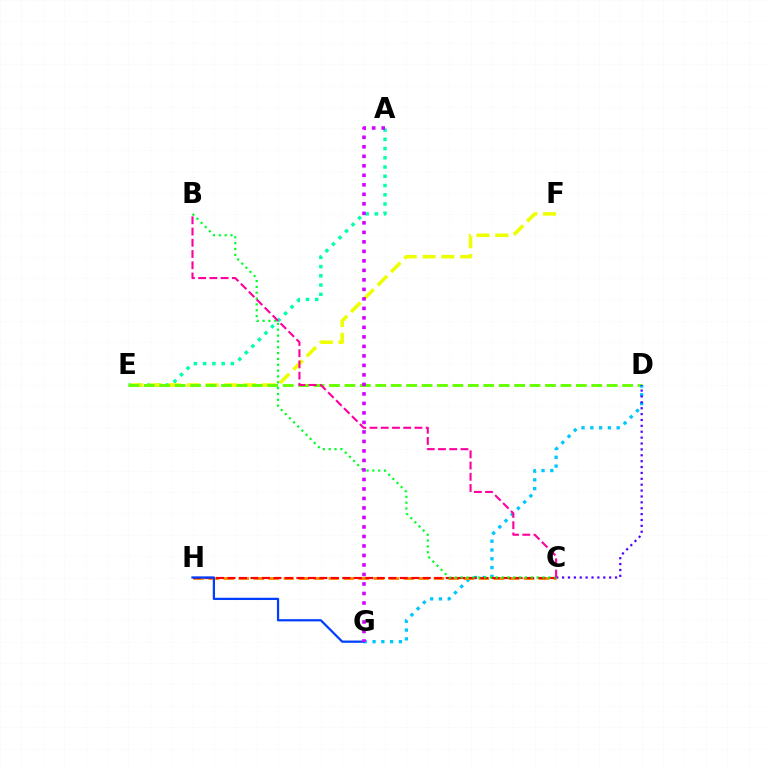{('A', 'E'): [{'color': '#00ffaf', 'line_style': 'dotted', 'thickness': 2.51}], ('E', 'F'): [{'color': '#eeff00', 'line_style': 'dashed', 'thickness': 2.56}], ('D', 'E'): [{'color': '#66ff00', 'line_style': 'dashed', 'thickness': 2.1}], ('D', 'G'): [{'color': '#00c7ff', 'line_style': 'dotted', 'thickness': 2.39}], ('C', 'D'): [{'color': '#4f00ff', 'line_style': 'dotted', 'thickness': 1.6}], ('C', 'H'): [{'color': '#ff8800', 'line_style': 'dashed', 'thickness': 2.04}, {'color': '#ff0000', 'line_style': 'dashed', 'thickness': 1.56}], ('B', 'C'): [{'color': '#00ff27', 'line_style': 'dotted', 'thickness': 1.59}, {'color': '#ff00a0', 'line_style': 'dashed', 'thickness': 1.53}], ('G', 'H'): [{'color': '#003fff', 'line_style': 'solid', 'thickness': 1.62}], ('A', 'G'): [{'color': '#d600ff', 'line_style': 'dotted', 'thickness': 2.58}]}